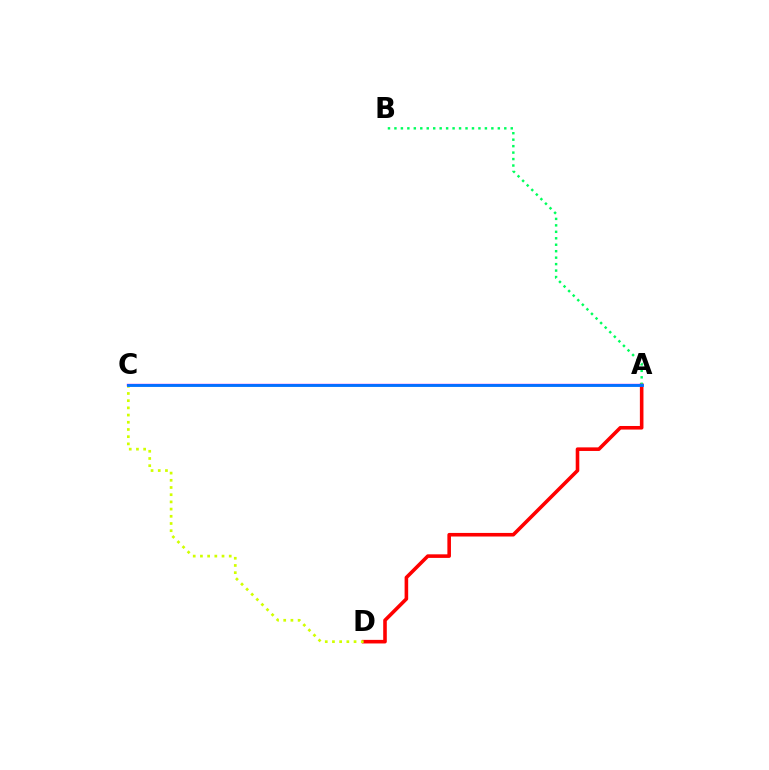{('A', 'D'): [{'color': '#ff0000', 'line_style': 'solid', 'thickness': 2.58}], ('A', 'B'): [{'color': '#00ff5c', 'line_style': 'dotted', 'thickness': 1.76}], ('C', 'D'): [{'color': '#d1ff00', 'line_style': 'dotted', 'thickness': 1.96}], ('A', 'C'): [{'color': '#b900ff', 'line_style': 'solid', 'thickness': 1.69}, {'color': '#0074ff', 'line_style': 'solid', 'thickness': 2.04}]}